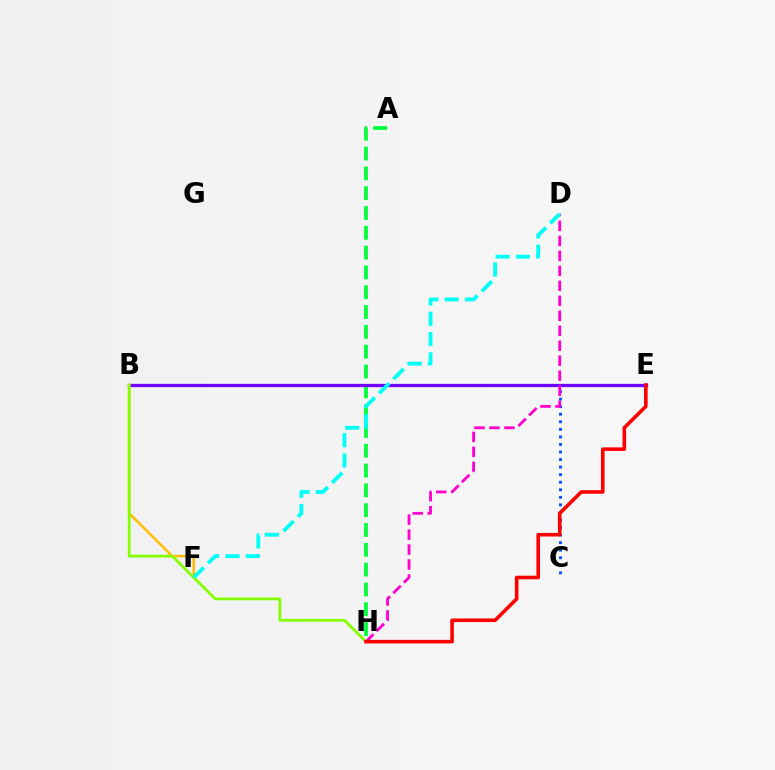{('C', 'E'): [{'color': '#004bff', 'line_style': 'dotted', 'thickness': 2.05}], ('A', 'H'): [{'color': '#00ff39', 'line_style': 'dashed', 'thickness': 2.69}], ('B', 'E'): [{'color': '#7200ff', 'line_style': 'solid', 'thickness': 2.36}], ('B', 'F'): [{'color': '#ffbd00', 'line_style': 'solid', 'thickness': 1.82}], ('D', 'H'): [{'color': '#ff00cf', 'line_style': 'dashed', 'thickness': 2.03}], ('B', 'H'): [{'color': '#84ff00', 'line_style': 'solid', 'thickness': 2.0}], ('E', 'H'): [{'color': '#ff0000', 'line_style': 'solid', 'thickness': 2.59}], ('D', 'F'): [{'color': '#00fff6', 'line_style': 'dashed', 'thickness': 2.75}]}